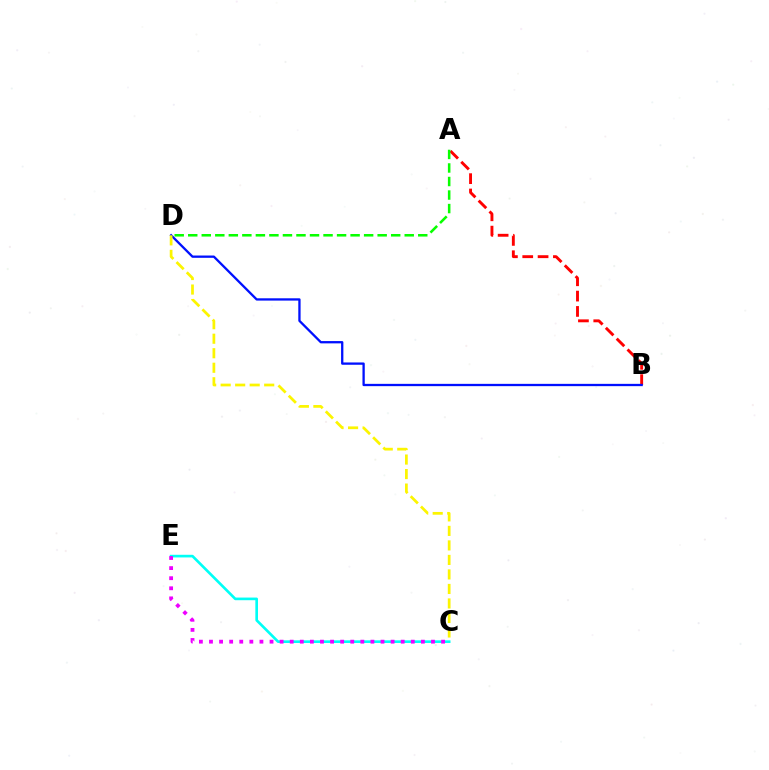{('C', 'E'): [{'color': '#00fff6', 'line_style': 'solid', 'thickness': 1.91}, {'color': '#ee00ff', 'line_style': 'dotted', 'thickness': 2.74}], ('A', 'B'): [{'color': '#ff0000', 'line_style': 'dashed', 'thickness': 2.08}], ('B', 'D'): [{'color': '#0010ff', 'line_style': 'solid', 'thickness': 1.66}], ('A', 'D'): [{'color': '#08ff00', 'line_style': 'dashed', 'thickness': 1.84}], ('C', 'D'): [{'color': '#fcf500', 'line_style': 'dashed', 'thickness': 1.97}]}